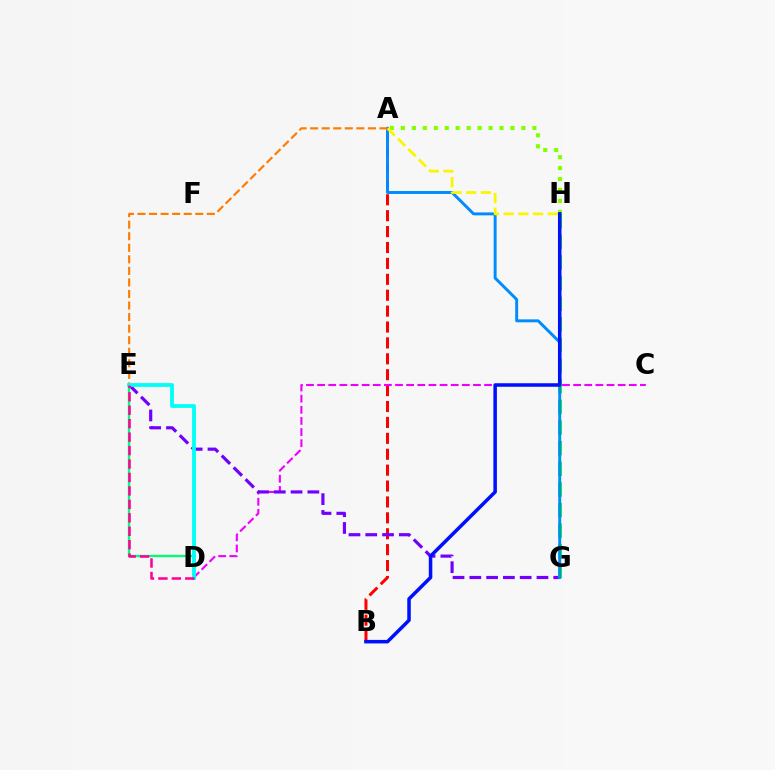{('A', 'B'): [{'color': '#ff0000', 'line_style': 'dashed', 'thickness': 2.16}], ('C', 'D'): [{'color': '#ee00ff', 'line_style': 'dashed', 'thickness': 1.51}], ('A', 'H'): [{'color': '#84ff00', 'line_style': 'dotted', 'thickness': 2.98}, {'color': '#fcf500', 'line_style': 'dashed', 'thickness': 2.0}], ('E', 'G'): [{'color': '#7200ff', 'line_style': 'dashed', 'thickness': 2.28}], ('D', 'E'): [{'color': '#00ff74', 'line_style': 'solid', 'thickness': 1.68}, {'color': '#00fff6', 'line_style': 'solid', 'thickness': 2.75}, {'color': '#ff0094', 'line_style': 'dashed', 'thickness': 1.83}], ('G', 'H'): [{'color': '#08ff00', 'line_style': 'dashed', 'thickness': 2.8}], ('A', 'G'): [{'color': '#008cff', 'line_style': 'solid', 'thickness': 2.12}], ('A', 'E'): [{'color': '#ff7c00', 'line_style': 'dashed', 'thickness': 1.57}], ('B', 'H'): [{'color': '#0010ff', 'line_style': 'solid', 'thickness': 2.53}]}